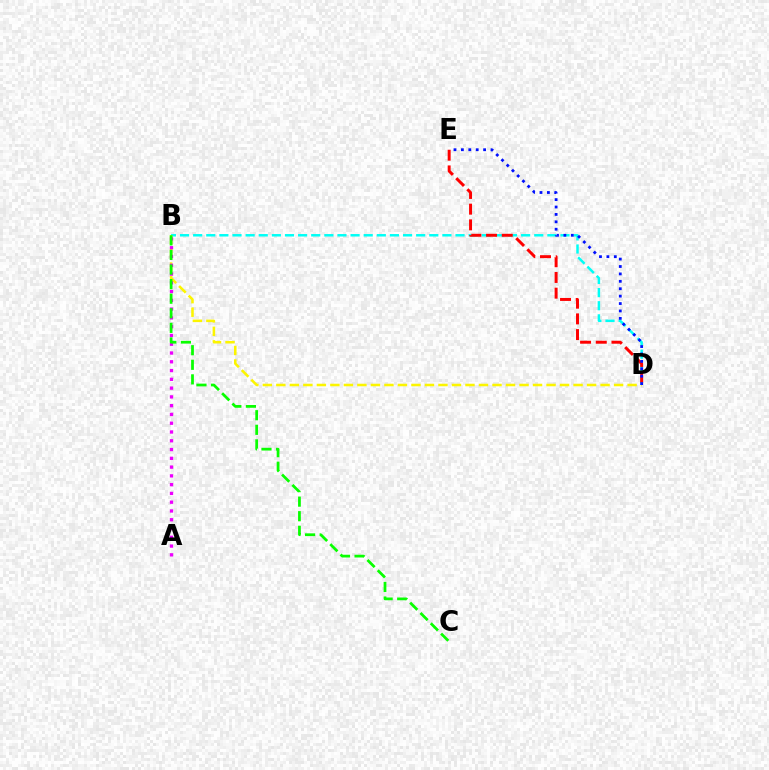{('B', 'D'): [{'color': '#00fff6', 'line_style': 'dashed', 'thickness': 1.78}, {'color': '#fcf500', 'line_style': 'dashed', 'thickness': 1.84}], ('D', 'E'): [{'color': '#ff0000', 'line_style': 'dashed', 'thickness': 2.13}, {'color': '#0010ff', 'line_style': 'dotted', 'thickness': 2.01}], ('A', 'B'): [{'color': '#ee00ff', 'line_style': 'dotted', 'thickness': 2.38}], ('B', 'C'): [{'color': '#08ff00', 'line_style': 'dashed', 'thickness': 1.98}]}